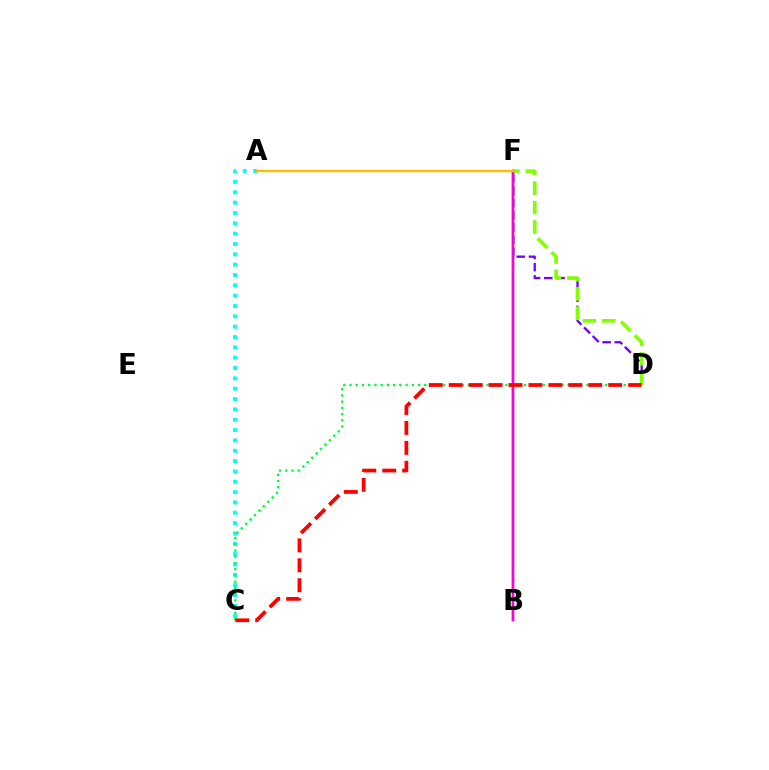{('D', 'F'): [{'color': '#7200ff', 'line_style': 'dashed', 'thickness': 1.66}, {'color': '#84ff00', 'line_style': 'dashed', 'thickness': 2.64}], ('A', 'C'): [{'color': '#00fff6', 'line_style': 'dotted', 'thickness': 2.81}], ('B', 'F'): [{'color': '#004bff', 'line_style': 'solid', 'thickness': 1.68}, {'color': '#ff00cf', 'line_style': 'solid', 'thickness': 1.77}], ('C', 'D'): [{'color': '#00ff39', 'line_style': 'dotted', 'thickness': 1.69}, {'color': '#ff0000', 'line_style': 'dashed', 'thickness': 2.71}], ('A', 'F'): [{'color': '#ffbd00', 'line_style': 'solid', 'thickness': 1.73}]}